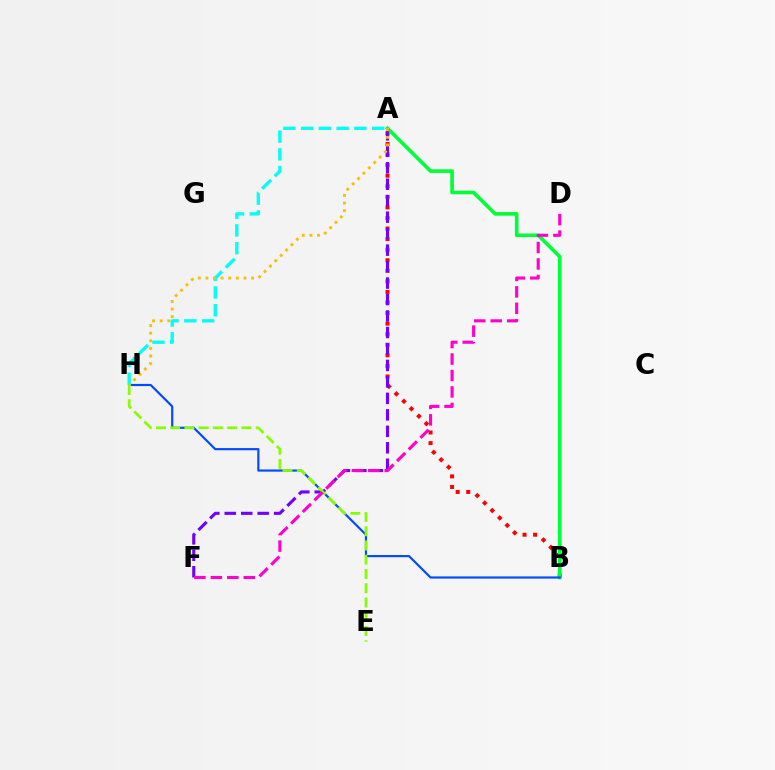{('A', 'B'): [{'color': '#ff0000', 'line_style': 'dotted', 'thickness': 2.87}, {'color': '#00ff39', 'line_style': 'solid', 'thickness': 2.6}], ('A', 'F'): [{'color': '#7200ff', 'line_style': 'dashed', 'thickness': 2.24}], ('B', 'H'): [{'color': '#004bff', 'line_style': 'solid', 'thickness': 1.56}], ('A', 'H'): [{'color': '#00fff6', 'line_style': 'dashed', 'thickness': 2.41}, {'color': '#ffbd00', 'line_style': 'dotted', 'thickness': 2.07}], ('E', 'H'): [{'color': '#84ff00', 'line_style': 'dashed', 'thickness': 1.94}], ('D', 'F'): [{'color': '#ff00cf', 'line_style': 'dashed', 'thickness': 2.24}]}